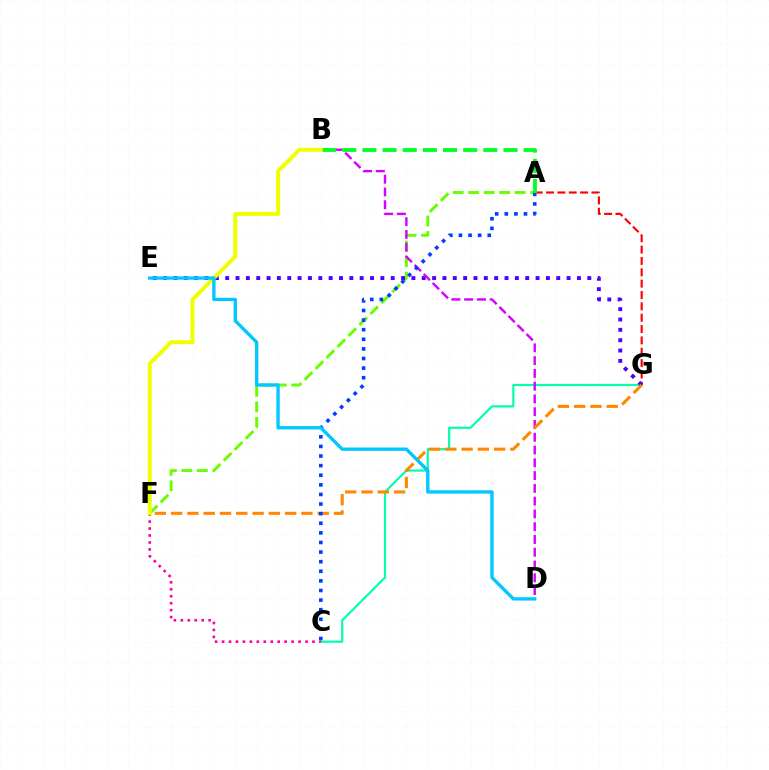{('A', 'F'): [{'color': '#66ff00', 'line_style': 'dashed', 'thickness': 2.1}], ('C', 'G'): [{'color': '#00ffaf', 'line_style': 'solid', 'thickness': 1.57}], ('A', 'G'): [{'color': '#ff0000', 'line_style': 'dashed', 'thickness': 1.54}], ('E', 'G'): [{'color': '#4f00ff', 'line_style': 'dotted', 'thickness': 2.81}], ('B', 'D'): [{'color': '#d600ff', 'line_style': 'dashed', 'thickness': 1.74}], ('F', 'G'): [{'color': '#ff8800', 'line_style': 'dashed', 'thickness': 2.21}], ('A', 'C'): [{'color': '#003fff', 'line_style': 'dotted', 'thickness': 2.61}], ('A', 'B'): [{'color': '#00ff27', 'line_style': 'dashed', 'thickness': 2.74}], ('C', 'F'): [{'color': '#ff00a0', 'line_style': 'dotted', 'thickness': 1.89}], ('B', 'F'): [{'color': '#eeff00', 'line_style': 'solid', 'thickness': 2.86}], ('D', 'E'): [{'color': '#00c7ff', 'line_style': 'solid', 'thickness': 2.39}]}